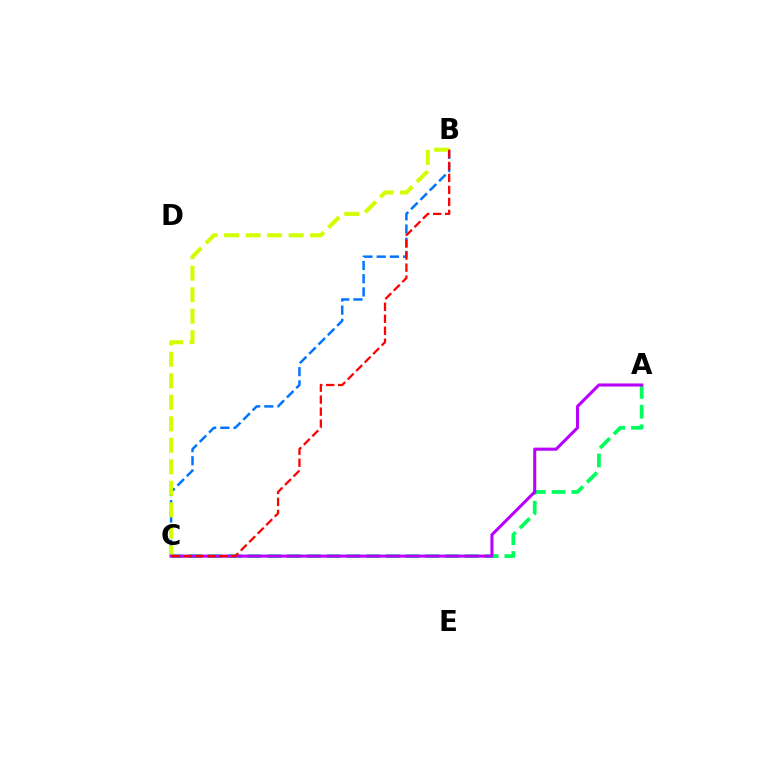{('A', 'C'): [{'color': '#00ff5c', 'line_style': 'dashed', 'thickness': 2.68}, {'color': '#b900ff', 'line_style': 'solid', 'thickness': 2.21}], ('B', 'C'): [{'color': '#0074ff', 'line_style': 'dashed', 'thickness': 1.79}, {'color': '#d1ff00', 'line_style': 'dashed', 'thickness': 2.92}, {'color': '#ff0000', 'line_style': 'dashed', 'thickness': 1.63}]}